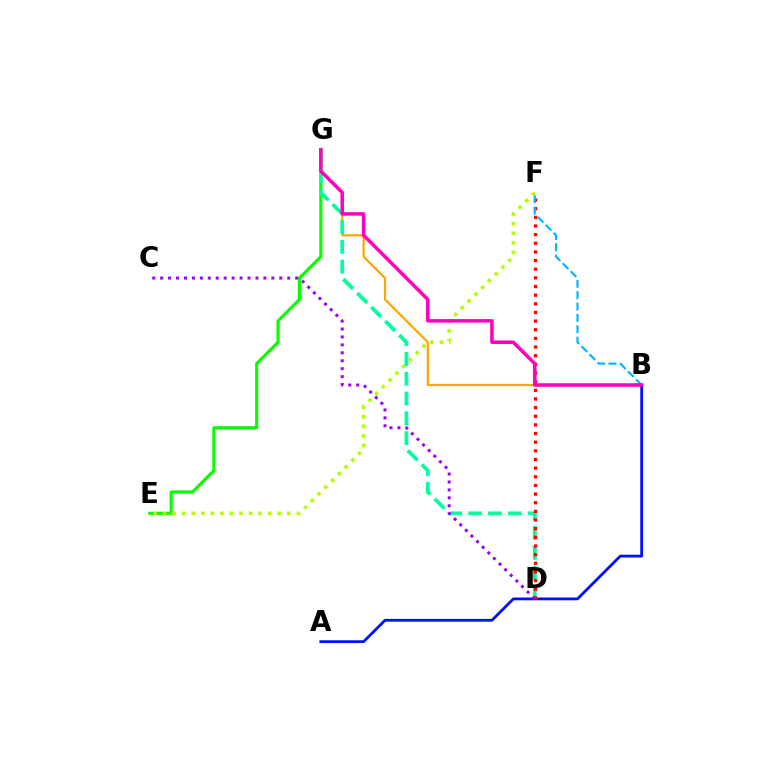{('E', 'G'): [{'color': '#08ff00', 'line_style': 'solid', 'thickness': 2.26}], ('E', 'F'): [{'color': '#b3ff00', 'line_style': 'dotted', 'thickness': 2.6}], ('B', 'G'): [{'color': '#ffa500', 'line_style': 'solid', 'thickness': 1.57}, {'color': '#ff00bd', 'line_style': 'solid', 'thickness': 2.53}], ('A', 'B'): [{'color': '#0010ff', 'line_style': 'solid', 'thickness': 2.01}], ('D', 'G'): [{'color': '#00ff9d', 'line_style': 'dashed', 'thickness': 2.69}], ('D', 'F'): [{'color': '#ff0000', 'line_style': 'dotted', 'thickness': 2.35}], ('B', 'F'): [{'color': '#00b5ff', 'line_style': 'dashed', 'thickness': 1.54}], ('C', 'D'): [{'color': '#9b00ff', 'line_style': 'dotted', 'thickness': 2.16}]}